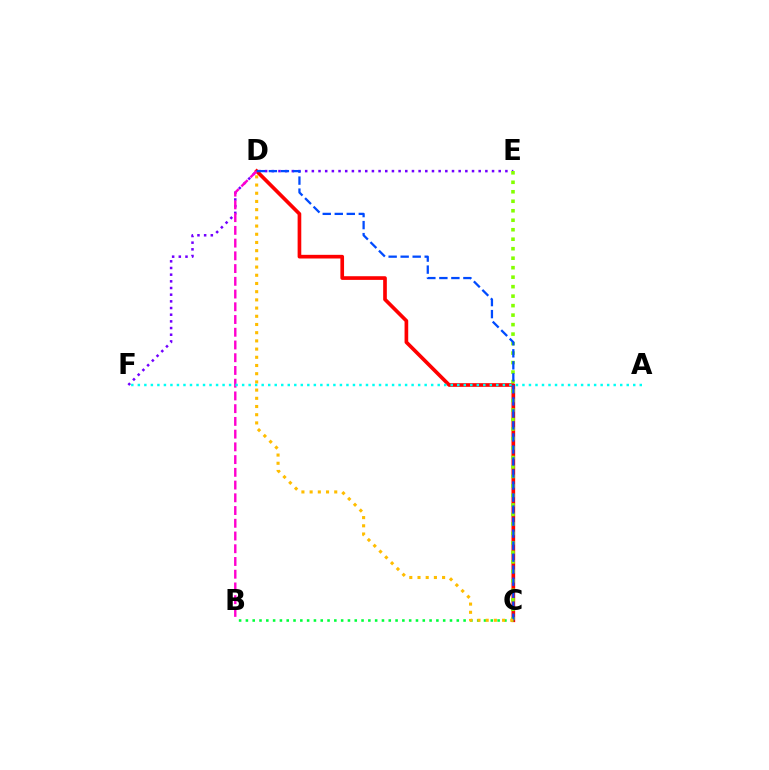{('E', 'F'): [{'color': '#7200ff', 'line_style': 'dotted', 'thickness': 1.81}], ('C', 'D'): [{'color': '#ff0000', 'line_style': 'solid', 'thickness': 2.64}, {'color': '#004bff', 'line_style': 'dashed', 'thickness': 1.63}, {'color': '#ffbd00', 'line_style': 'dotted', 'thickness': 2.23}], ('B', 'D'): [{'color': '#ff00cf', 'line_style': 'dashed', 'thickness': 1.73}], ('B', 'C'): [{'color': '#00ff39', 'line_style': 'dotted', 'thickness': 1.85}], ('A', 'F'): [{'color': '#00fff6', 'line_style': 'dotted', 'thickness': 1.77}], ('C', 'E'): [{'color': '#84ff00', 'line_style': 'dotted', 'thickness': 2.58}]}